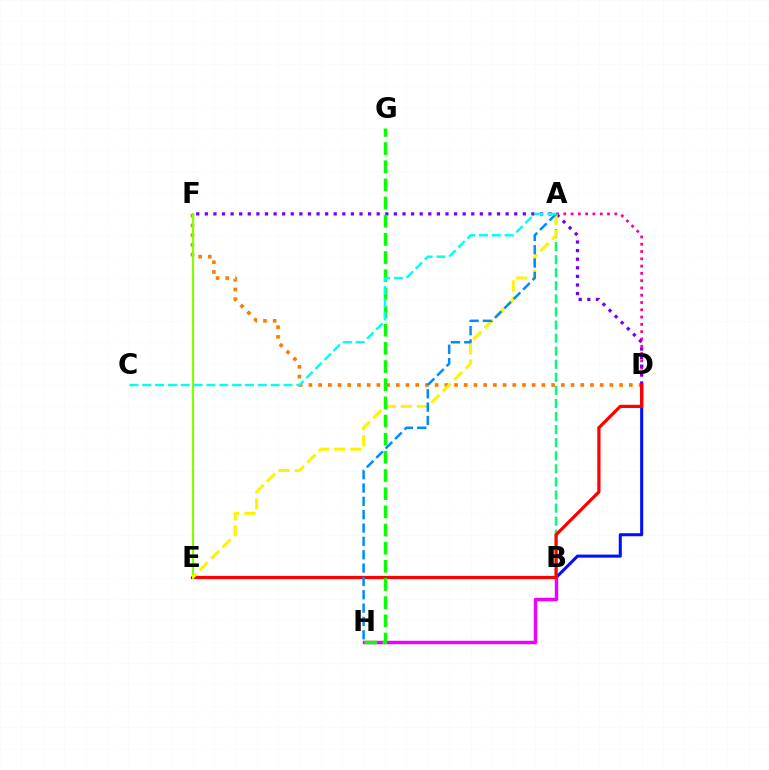{('B', 'D'): [{'color': '#0010ff', 'line_style': 'solid', 'thickness': 2.2}], ('D', 'F'): [{'color': '#ff7c00', 'line_style': 'dotted', 'thickness': 2.64}, {'color': '#7200ff', 'line_style': 'dotted', 'thickness': 2.34}], ('A', 'D'): [{'color': '#ff0094', 'line_style': 'dotted', 'thickness': 1.98}], ('B', 'H'): [{'color': '#ee00ff', 'line_style': 'solid', 'thickness': 2.48}], ('A', 'B'): [{'color': '#00ff74', 'line_style': 'dashed', 'thickness': 1.78}], ('D', 'E'): [{'color': '#ff0000', 'line_style': 'solid', 'thickness': 2.33}], ('E', 'F'): [{'color': '#84ff00', 'line_style': 'solid', 'thickness': 1.59}], ('A', 'E'): [{'color': '#fcf500', 'line_style': 'dashed', 'thickness': 2.19}], ('G', 'H'): [{'color': '#08ff00', 'line_style': 'dashed', 'thickness': 2.47}], ('A', 'H'): [{'color': '#008cff', 'line_style': 'dashed', 'thickness': 1.81}], ('A', 'C'): [{'color': '#00fff6', 'line_style': 'dashed', 'thickness': 1.74}]}